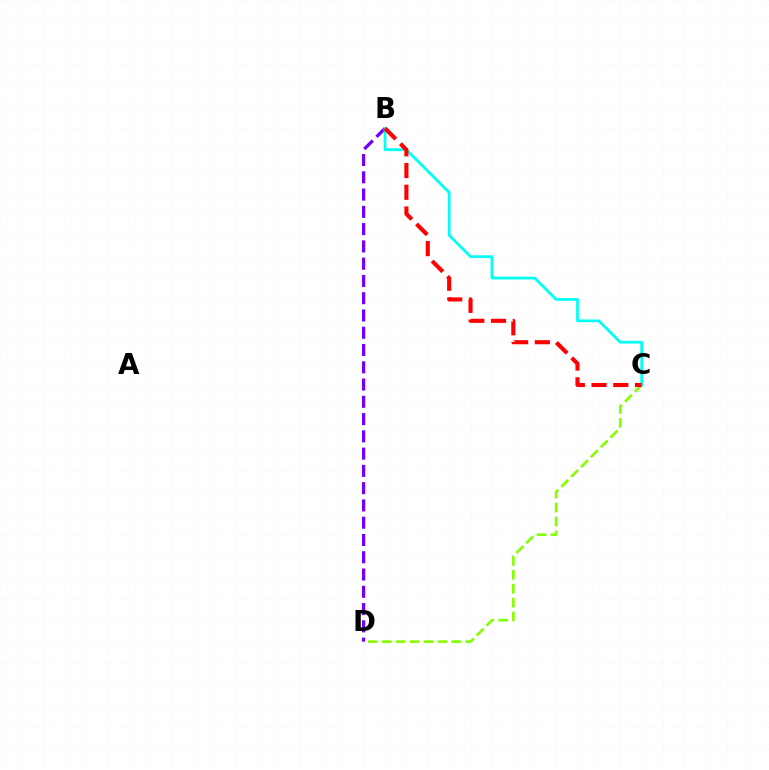{('C', 'D'): [{'color': '#84ff00', 'line_style': 'dashed', 'thickness': 1.89}], ('B', 'D'): [{'color': '#7200ff', 'line_style': 'dashed', 'thickness': 2.35}], ('B', 'C'): [{'color': '#00fff6', 'line_style': 'solid', 'thickness': 1.98}, {'color': '#ff0000', 'line_style': 'dashed', 'thickness': 2.95}]}